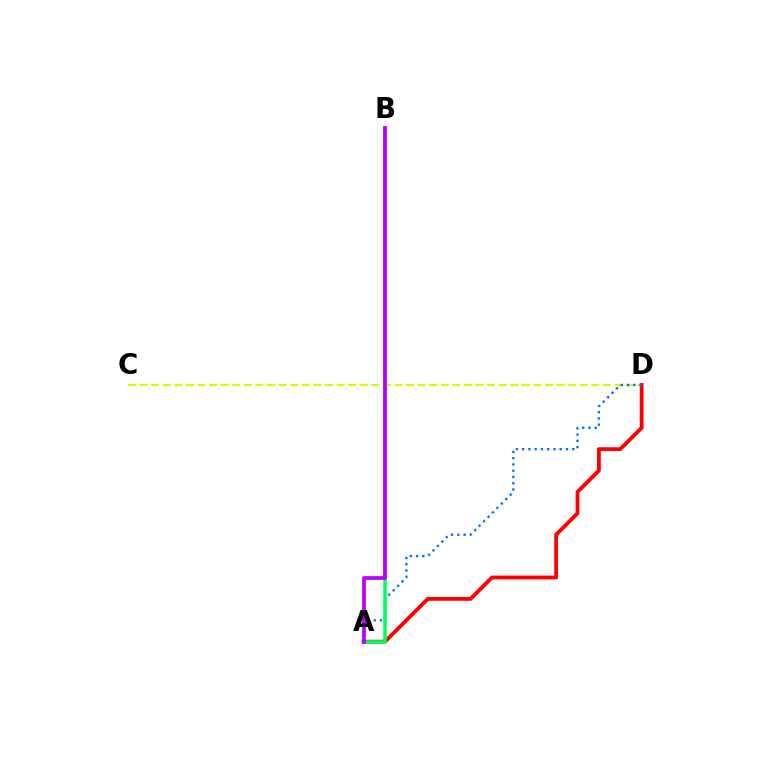{('C', 'D'): [{'color': '#d1ff00', 'line_style': 'dashed', 'thickness': 1.57}], ('A', 'D'): [{'color': '#ff0000', 'line_style': 'solid', 'thickness': 2.75}, {'color': '#0074ff', 'line_style': 'dotted', 'thickness': 1.7}], ('A', 'B'): [{'color': '#00ff5c', 'line_style': 'solid', 'thickness': 2.55}, {'color': '#b900ff', 'line_style': 'solid', 'thickness': 2.72}]}